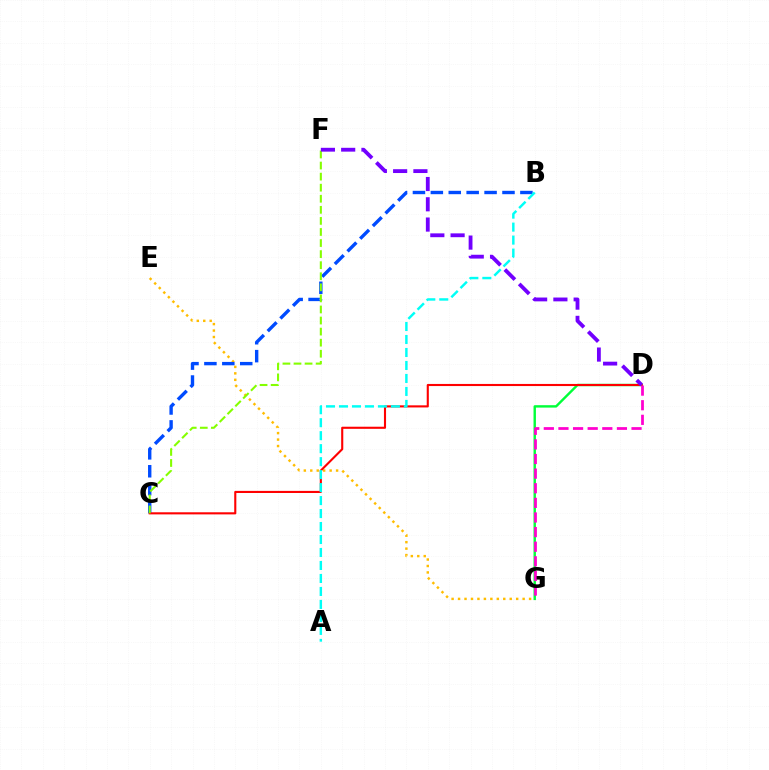{('E', 'G'): [{'color': '#ffbd00', 'line_style': 'dotted', 'thickness': 1.75}], ('D', 'G'): [{'color': '#00ff39', 'line_style': 'solid', 'thickness': 1.73}, {'color': '#ff00cf', 'line_style': 'dashed', 'thickness': 1.99}], ('B', 'C'): [{'color': '#004bff', 'line_style': 'dashed', 'thickness': 2.43}], ('C', 'D'): [{'color': '#ff0000', 'line_style': 'solid', 'thickness': 1.52}], ('C', 'F'): [{'color': '#84ff00', 'line_style': 'dashed', 'thickness': 1.5}], ('D', 'F'): [{'color': '#7200ff', 'line_style': 'dashed', 'thickness': 2.75}], ('A', 'B'): [{'color': '#00fff6', 'line_style': 'dashed', 'thickness': 1.76}]}